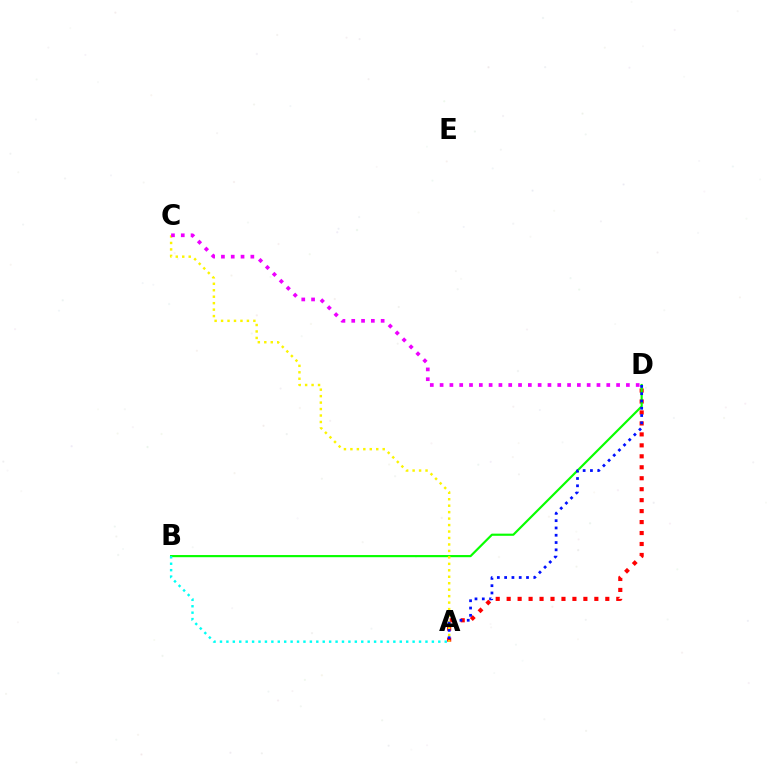{('A', 'D'): [{'color': '#ff0000', 'line_style': 'dotted', 'thickness': 2.98}, {'color': '#0010ff', 'line_style': 'dotted', 'thickness': 1.98}], ('B', 'D'): [{'color': '#08ff00', 'line_style': 'solid', 'thickness': 1.56}], ('A', 'B'): [{'color': '#00fff6', 'line_style': 'dotted', 'thickness': 1.74}], ('A', 'C'): [{'color': '#fcf500', 'line_style': 'dotted', 'thickness': 1.76}], ('C', 'D'): [{'color': '#ee00ff', 'line_style': 'dotted', 'thickness': 2.66}]}